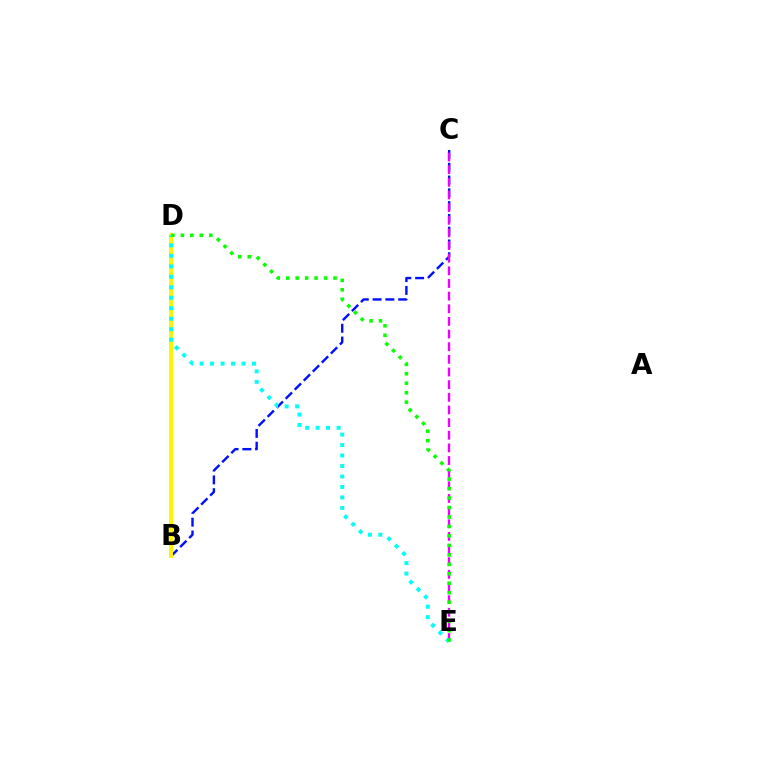{('B', 'D'): [{'color': '#ff0000', 'line_style': 'dashed', 'thickness': 1.99}, {'color': '#fcf500', 'line_style': 'solid', 'thickness': 2.88}], ('B', 'C'): [{'color': '#0010ff', 'line_style': 'dashed', 'thickness': 1.74}], ('C', 'E'): [{'color': '#ee00ff', 'line_style': 'dashed', 'thickness': 1.72}], ('D', 'E'): [{'color': '#00fff6', 'line_style': 'dotted', 'thickness': 2.85}, {'color': '#08ff00', 'line_style': 'dotted', 'thickness': 2.57}]}